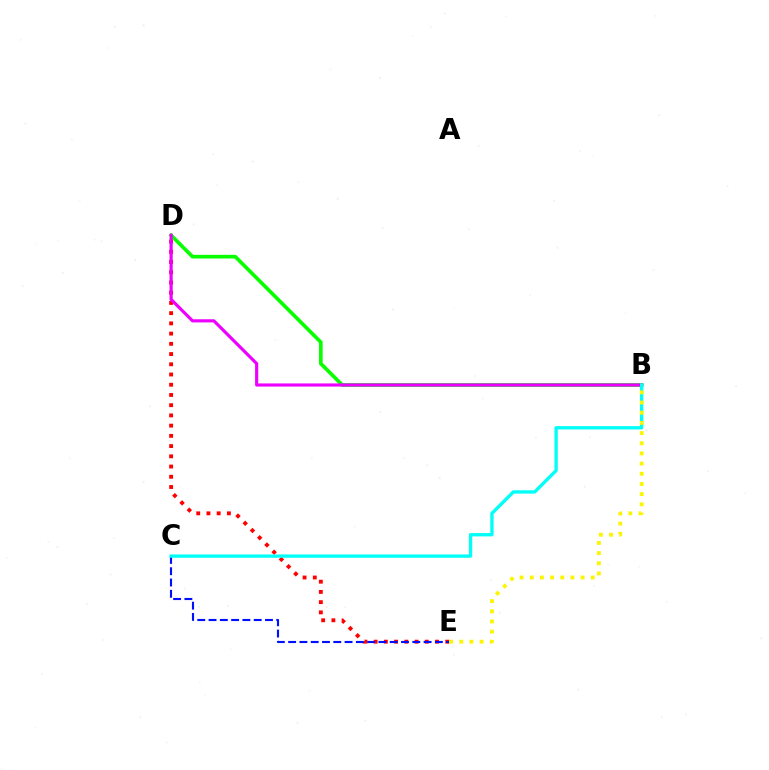{('D', 'E'): [{'color': '#ff0000', 'line_style': 'dotted', 'thickness': 2.78}], ('B', 'D'): [{'color': '#08ff00', 'line_style': 'solid', 'thickness': 2.63}, {'color': '#ee00ff', 'line_style': 'solid', 'thickness': 2.27}], ('C', 'E'): [{'color': '#0010ff', 'line_style': 'dashed', 'thickness': 1.53}], ('B', 'C'): [{'color': '#00fff6', 'line_style': 'solid', 'thickness': 2.39}], ('B', 'E'): [{'color': '#fcf500', 'line_style': 'dotted', 'thickness': 2.76}]}